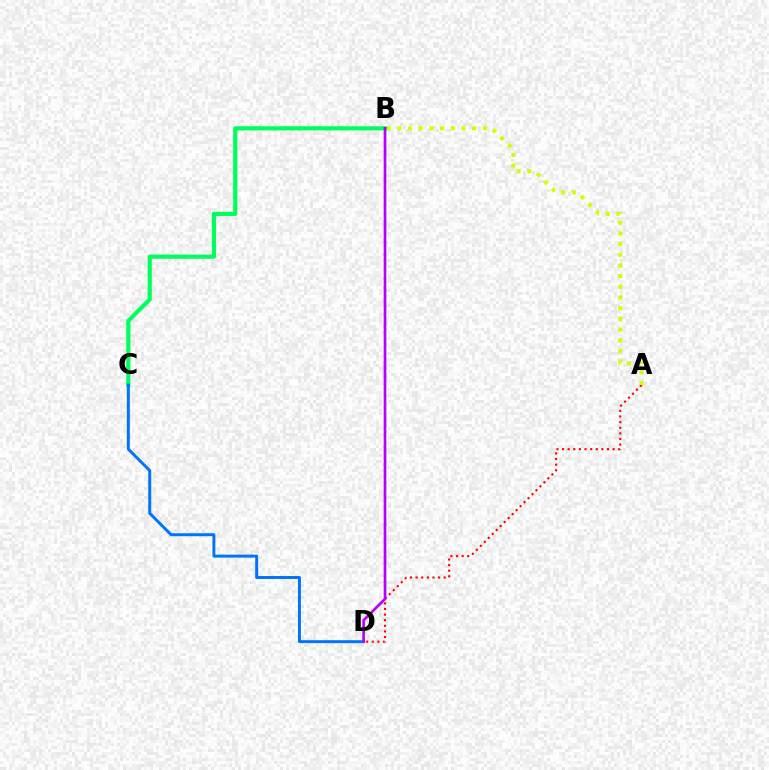{('A', 'D'): [{'color': '#ff0000', 'line_style': 'dotted', 'thickness': 1.53}], ('A', 'B'): [{'color': '#d1ff00', 'line_style': 'dotted', 'thickness': 2.9}], ('B', 'C'): [{'color': '#00ff5c', 'line_style': 'solid', 'thickness': 3.0}], ('C', 'D'): [{'color': '#0074ff', 'line_style': 'solid', 'thickness': 2.13}], ('B', 'D'): [{'color': '#b900ff', 'line_style': 'solid', 'thickness': 1.92}]}